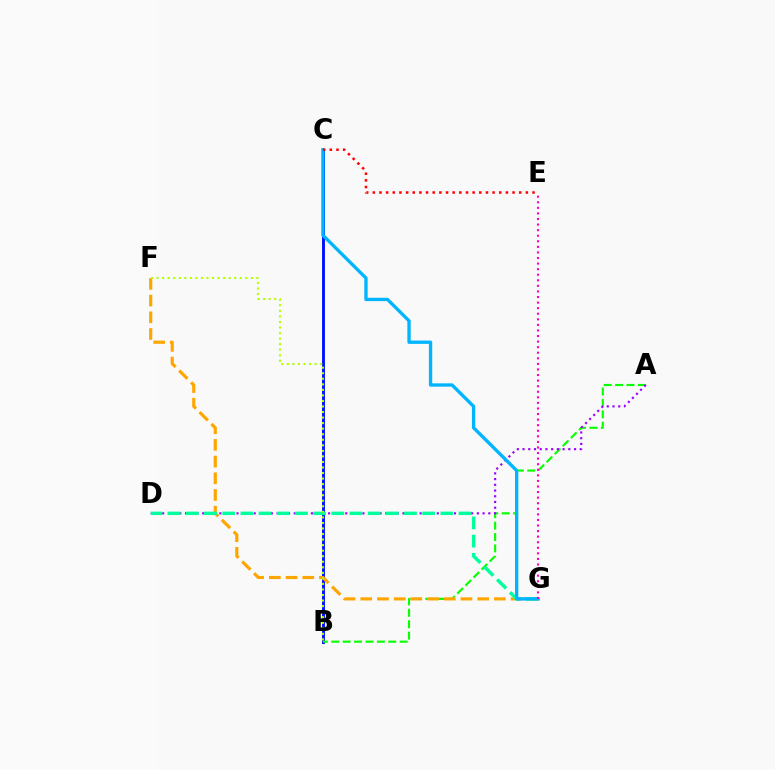{('B', 'C'): [{'color': '#0010ff', 'line_style': 'solid', 'thickness': 2.08}], ('A', 'B'): [{'color': '#08ff00', 'line_style': 'dashed', 'thickness': 1.55}], ('F', 'G'): [{'color': '#ffa500', 'line_style': 'dashed', 'thickness': 2.27}], ('A', 'D'): [{'color': '#9b00ff', 'line_style': 'dotted', 'thickness': 1.55}], ('D', 'G'): [{'color': '#00ff9d', 'line_style': 'dashed', 'thickness': 2.47}], ('C', 'G'): [{'color': '#00b5ff', 'line_style': 'solid', 'thickness': 2.4}], ('B', 'F'): [{'color': '#b3ff00', 'line_style': 'dotted', 'thickness': 1.51}], ('E', 'G'): [{'color': '#ff00bd', 'line_style': 'dotted', 'thickness': 1.51}], ('C', 'E'): [{'color': '#ff0000', 'line_style': 'dotted', 'thickness': 1.81}]}